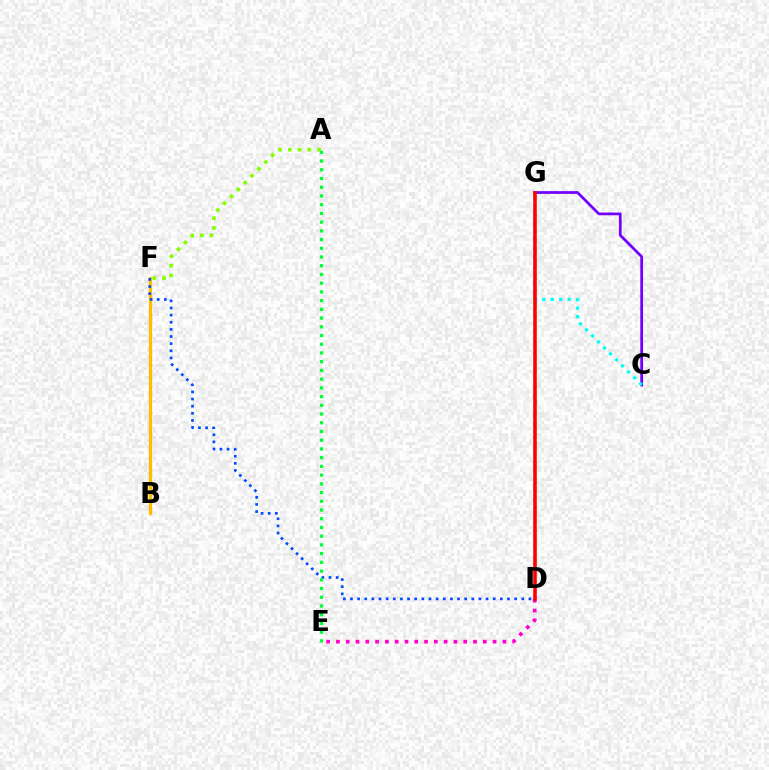{('C', 'G'): [{'color': '#7200ff', 'line_style': 'solid', 'thickness': 1.98}, {'color': '#00fff6', 'line_style': 'dotted', 'thickness': 2.31}], ('B', 'F'): [{'color': '#ffbd00', 'line_style': 'solid', 'thickness': 2.33}], ('D', 'F'): [{'color': '#004bff', 'line_style': 'dotted', 'thickness': 1.94}], ('A', 'F'): [{'color': '#84ff00', 'line_style': 'dotted', 'thickness': 2.64}], ('D', 'E'): [{'color': '#ff00cf', 'line_style': 'dotted', 'thickness': 2.66}], ('A', 'E'): [{'color': '#00ff39', 'line_style': 'dotted', 'thickness': 2.37}], ('D', 'G'): [{'color': '#ff0000', 'line_style': 'solid', 'thickness': 2.59}]}